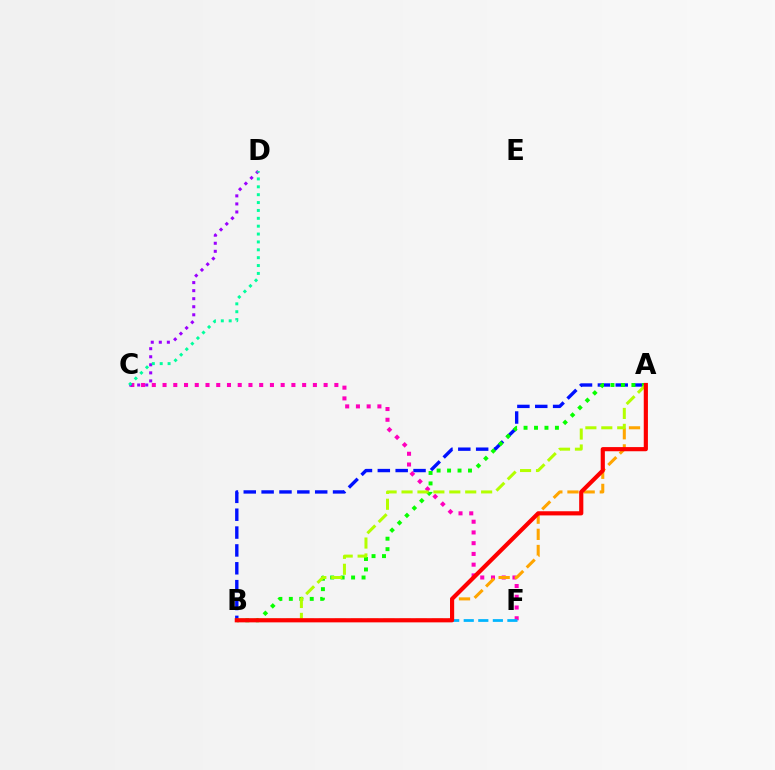{('A', 'B'): [{'color': '#0010ff', 'line_style': 'dashed', 'thickness': 2.43}, {'color': '#08ff00', 'line_style': 'dotted', 'thickness': 2.84}, {'color': '#ffa500', 'line_style': 'dashed', 'thickness': 2.19}, {'color': '#b3ff00', 'line_style': 'dashed', 'thickness': 2.16}, {'color': '#ff0000', 'line_style': 'solid', 'thickness': 3.0}], ('C', 'F'): [{'color': '#ff00bd', 'line_style': 'dotted', 'thickness': 2.92}], ('C', 'D'): [{'color': '#9b00ff', 'line_style': 'dotted', 'thickness': 2.19}, {'color': '#00ff9d', 'line_style': 'dotted', 'thickness': 2.14}], ('B', 'F'): [{'color': '#00b5ff', 'line_style': 'dashed', 'thickness': 1.98}]}